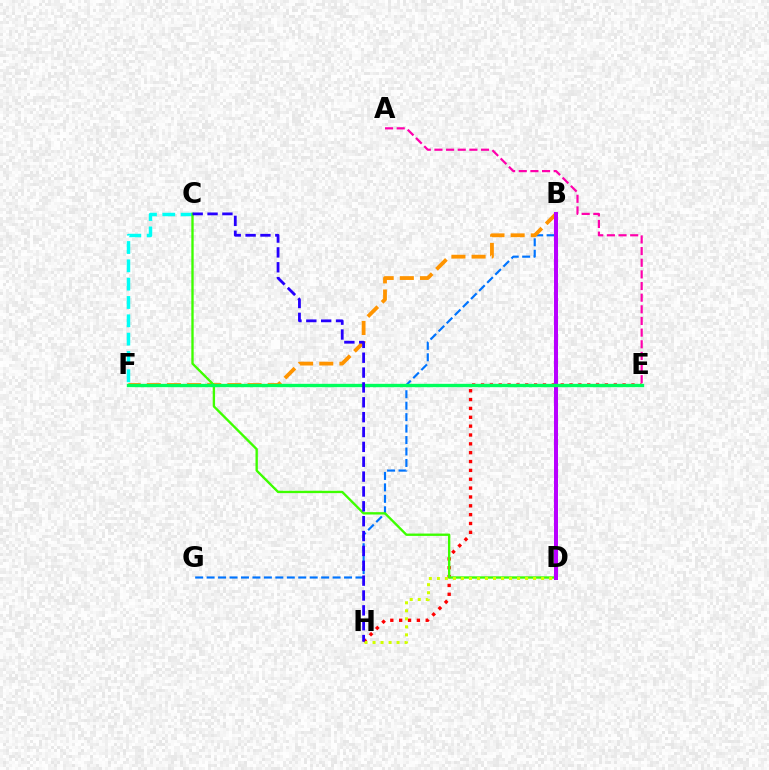{('B', 'G'): [{'color': '#0074ff', 'line_style': 'dashed', 'thickness': 1.56}], ('C', 'F'): [{'color': '#00fff6', 'line_style': 'dashed', 'thickness': 2.49}], ('B', 'F'): [{'color': '#ff9400', 'line_style': 'dashed', 'thickness': 2.74}], ('E', 'H'): [{'color': '#ff0000', 'line_style': 'dotted', 'thickness': 2.4}], ('C', 'D'): [{'color': '#3dff00', 'line_style': 'solid', 'thickness': 1.69}], ('B', 'D'): [{'color': '#b900ff', 'line_style': 'solid', 'thickness': 2.89}], ('D', 'H'): [{'color': '#d1ff00', 'line_style': 'dotted', 'thickness': 2.18}], ('A', 'E'): [{'color': '#ff00ac', 'line_style': 'dashed', 'thickness': 1.58}], ('E', 'F'): [{'color': '#00ff5c', 'line_style': 'solid', 'thickness': 2.41}], ('C', 'H'): [{'color': '#2500ff', 'line_style': 'dashed', 'thickness': 2.02}]}